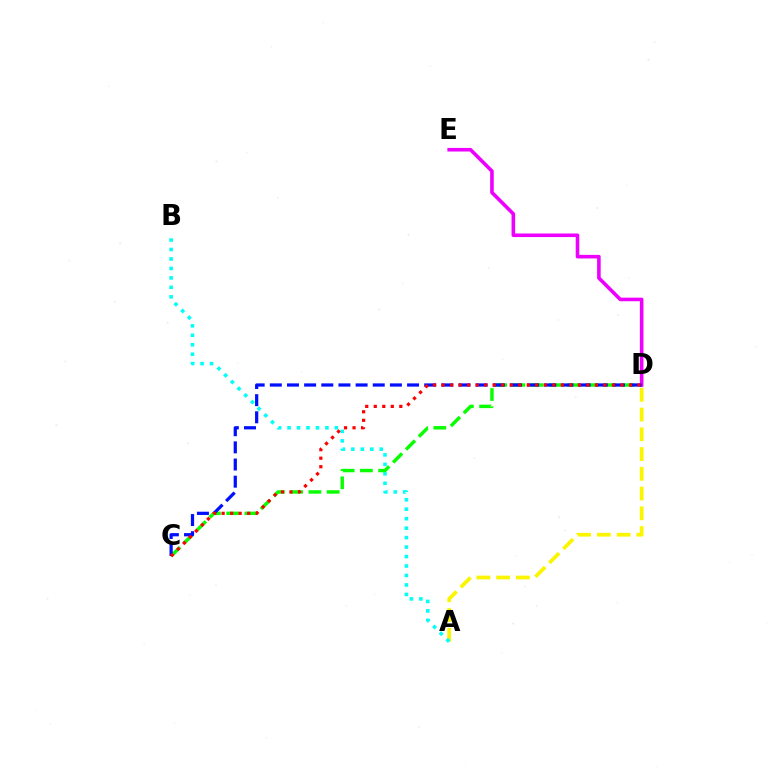{('A', 'D'): [{'color': '#fcf500', 'line_style': 'dashed', 'thickness': 2.68}], ('A', 'B'): [{'color': '#00fff6', 'line_style': 'dotted', 'thickness': 2.57}], ('C', 'D'): [{'color': '#08ff00', 'line_style': 'dashed', 'thickness': 2.48}, {'color': '#0010ff', 'line_style': 'dashed', 'thickness': 2.33}, {'color': '#ff0000', 'line_style': 'dotted', 'thickness': 2.31}], ('D', 'E'): [{'color': '#ee00ff', 'line_style': 'solid', 'thickness': 2.58}]}